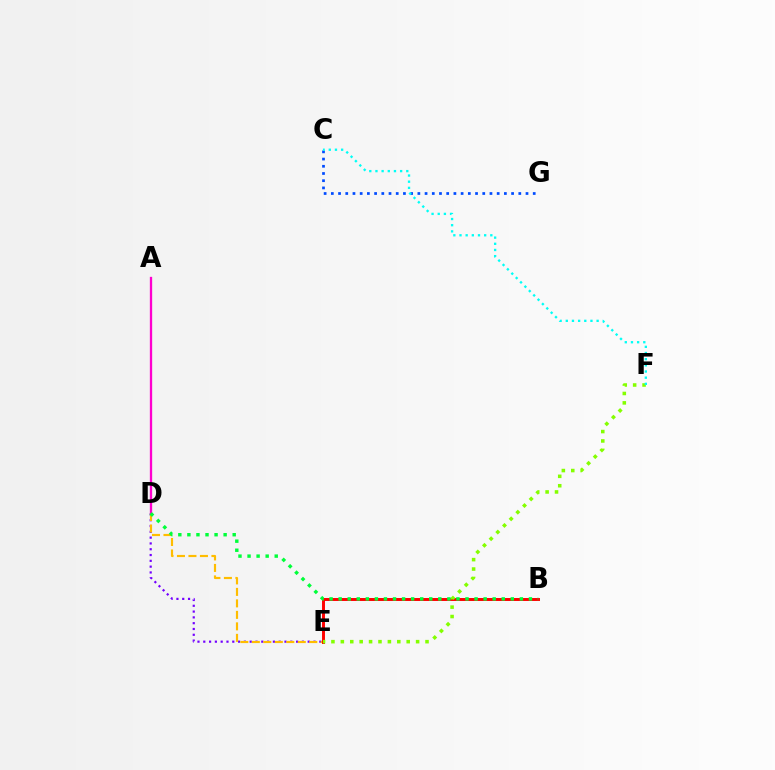{('D', 'E'): [{'color': '#7200ff', 'line_style': 'dotted', 'thickness': 1.58}, {'color': '#ffbd00', 'line_style': 'dashed', 'thickness': 1.56}], ('B', 'E'): [{'color': '#ff0000', 'line_style': 'solid', 'thickness': 2.11}], ('E', 'F'): [{'color': '#84ff00', 'line_style': 'dotted', 'thickness': 2.56}], ('C', 'G'): [{'color': '#004bff', 'line_style': 'dotted', 'thickness': 1.96}], ('A', 'D'): [{'color': '#ff00cf', 'line_style': 'solid', 'thickness': 1.66}], ('C', 'F'): [{'color': '#00fff6', 'line_style': 'dotted', 'thickness': 1.68}], ('B', 'D'): [{'color': '#00ff39', 'line_style': 'dotted', 'thickness': 2.46}]}